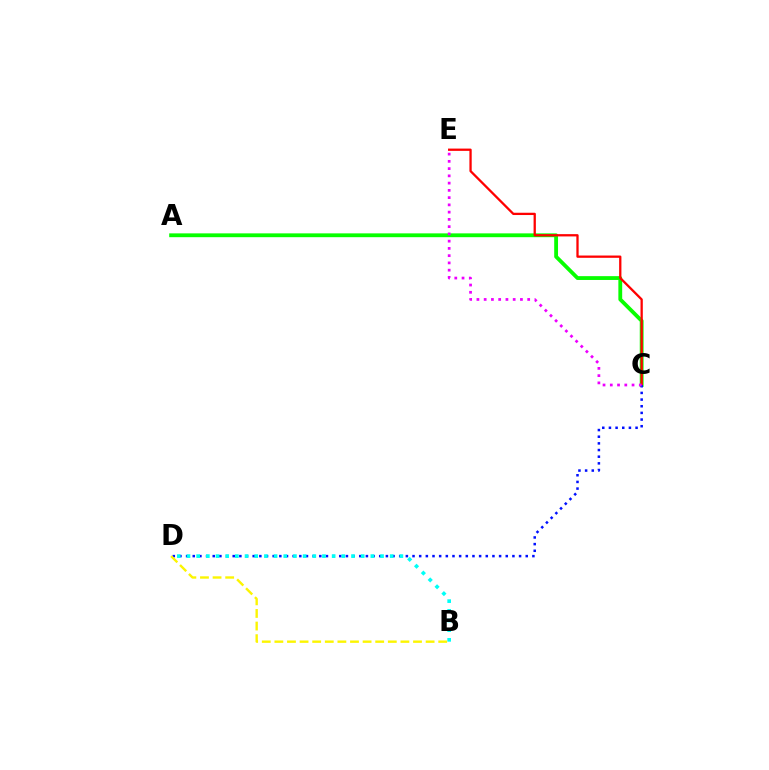{('A', 'C'): [{'color': '#08ff00', 'line_style': 'solid', 'thickness': 2.75}], ('C', 'E'): [{'color': '#ff0000', 'line_style': 'solid', 'thickness': 1.65}, {'color': '#ee00ff', 'line_style': 'dotted', 'thickness': 1.97}], ('C', 'D'): [{'color': '#0010ff', 'line_style': 'dotted', 'thickness': 1.81}], ('B', 'D'): [{'color': '#fcf500', 'line_style': 'dashed', 'thickness': 1.71}, {'color': '#00fff6', 'line_style': 'dotted', 'thickness': 2.63}]}